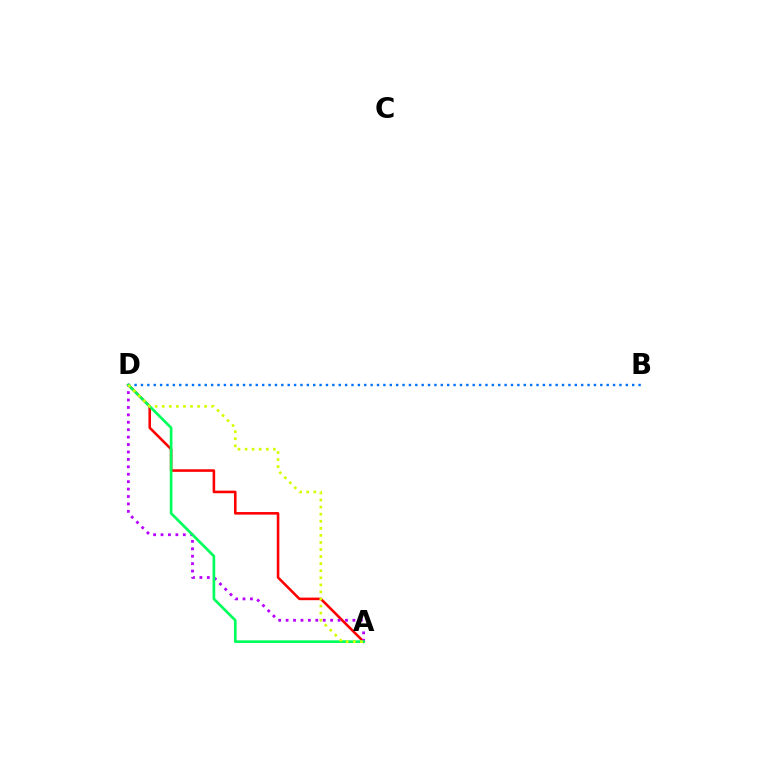{('A', 'D'): [{'color': '#ff0000', 'line_style': 'solid', 'thickness': 1.86}, {'color': '#b900ff', 'line_style': 'dotted', 'thickness': 2.02}, {'color': '#00ff5c', 'line_style': 'solid', 'thickness': 1.92}, {'color': '#d1ff00', 'line_style': 'dotted', 'thickness': 1.92}], ('B', 'D'): [{'color': '#0074ff', 'line_style': 'dotted', 'thickness': 1.73}]}